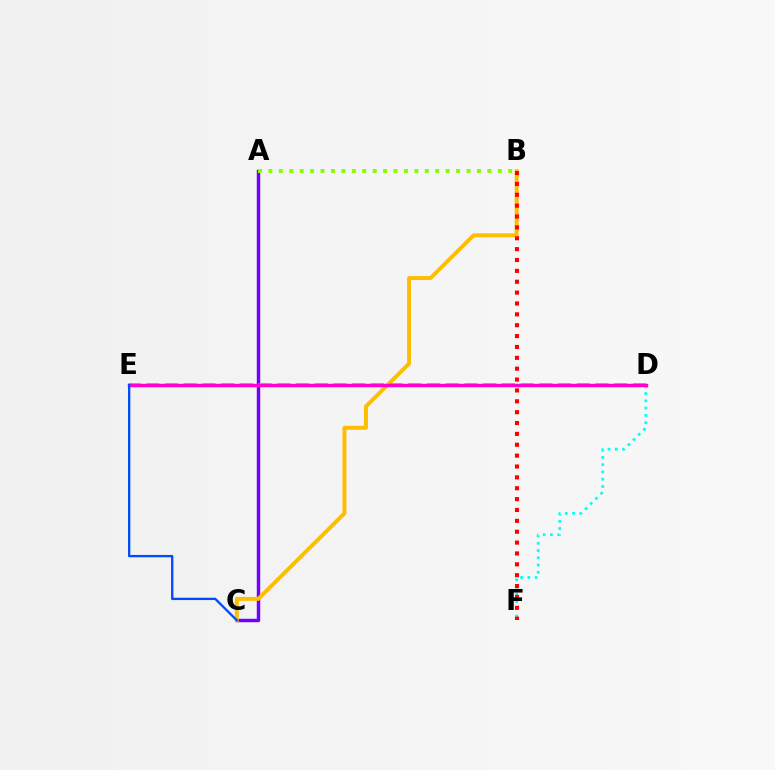{('A', 'C'): [{'color': '#7200ff', 'line_style': 'solid', 'thickness': 2.47}], ('A', 'B'): [{'color': '#84ff00', 'line_style': 'dotted', 'thickness': 2.83}], ('D', 'F'): [{'color': '#00fff6', 'line_style': 'dotted', 'thickness': 1.97}], ('B', 'C'): [{'color': '#ffbd00', 'line_style': 'solid', 'thickness': 2.83}], ('B', 'F'): [{'color': '#ff0000', 'line_style': 'dotted', 'thickness': 2.95}], ('D', 'E'): [{'color': '#00ff39', 'line_style': 'dashed', 'thickness': 2.54}, {'color': '#ff00cf', 'line_style': 'solid', 'thickness': 2.48}], ('C', 'E'): [{'color': '#004bff', 'line_style': 'solid', 'thickness': 1.67}]}